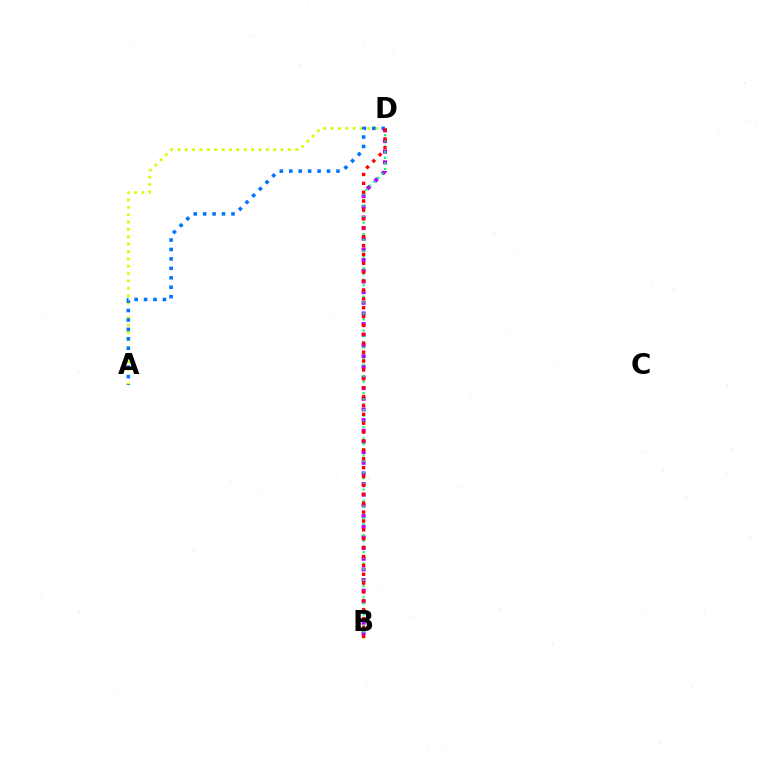{('A', 'D'): [{'color': '#d1ff00', 'line_style': 'dotted', 'thickness': 2.0}, {'color': '#0074ff', 'line_style': 'dotted', 'thickness': 2.56}], ('B', 'D'): [{'color': '#b900ff', 'line_style': 'dotted', 'thickness': 2.9}, {'color': '#00ff5c', 'line_style': 'dotted', 'thickness': 1.54}, {'color': '#ff0000', 'line_style': 'dotted', 'thickness': 2.41}]}